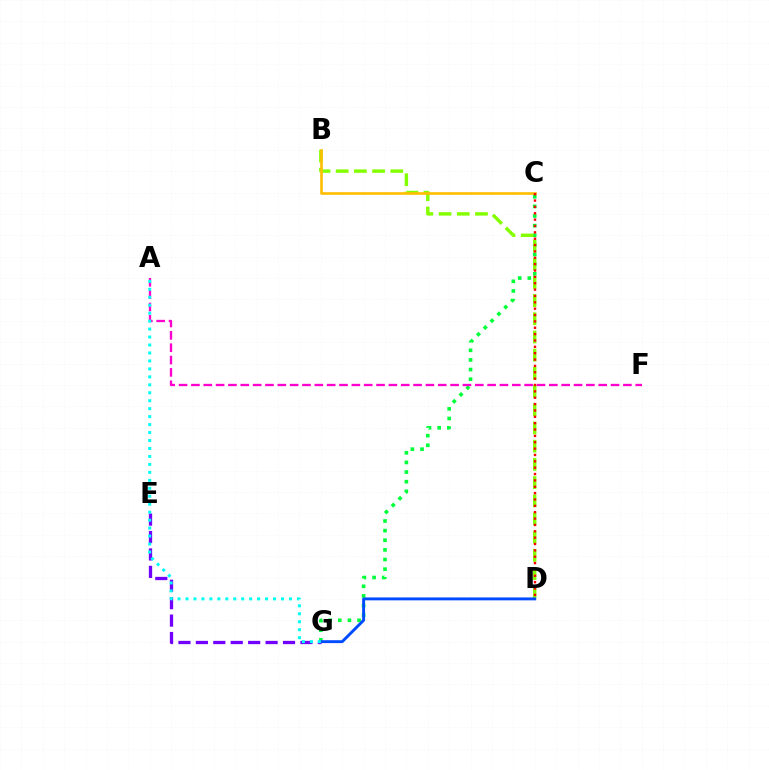{('C', 'G'): [{'color': '#00ff39', 'line_style': 'dotted', 'thickness': 2.62}], ('B', 'D'): [{'color': '#84ff00', 'line_style': 'dashed', 'thickness': 2.47}], ('E', 'G'): [{'color': '#7200ff', 'line_style': 'dashed', 'thickness': 2.37}], ('A', 'F'): [{'color': '#ff00cf', 'line_style': 'dashed', 'thickness': 1.68}], ('B', 'C'): [{'color': '#ffbd00', 'line_style': 'solid', 'thickness': 1.89}], ('D', 'G'): [{'color': '#004bff', 'line_style': 'solid', 'thickness': 2.09}], ('C', 'D'): [{'color': '#ff0000', 'line_style': 'dotted', 'thickness': 1.73}], ('A', 'G'): [{'color': '#00fff6', 'line_style': 'dotted', 'thickness': 2.16}]}